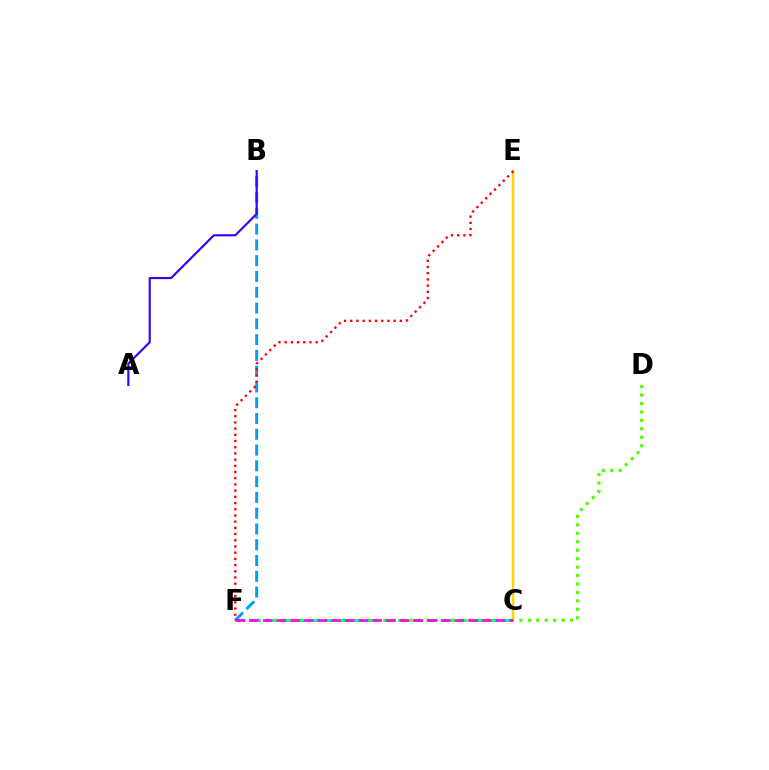{('D', 'F'): [{'color': '#4fff00', 'line_style': 'dotted', 'thickness': 2.29}], ('C', 'F'): [{'color': '#00ff86', 'line_style': 'dashed', 'thickness': 2.01}, {'color': '#ff00ed', 'line_style': 'dashed', 'thickness': 1.86}], ('B', 'F'): [{'color': '#009eff', 'line_style': 'dashed', 'thickness': 2.14}], ('A', 'B'): [{'color': '#3700ff', 'line_style': 'solid', 'thickness': 1.55}], ('C', 'E'): [{'color': '#ffd500', 'line_style': 'solid', 'thickness': 1.8}], ('E', 'F'): [{'color': '#ff0000', 'line_style': 'dotted', 'thickness': 1.69}]}